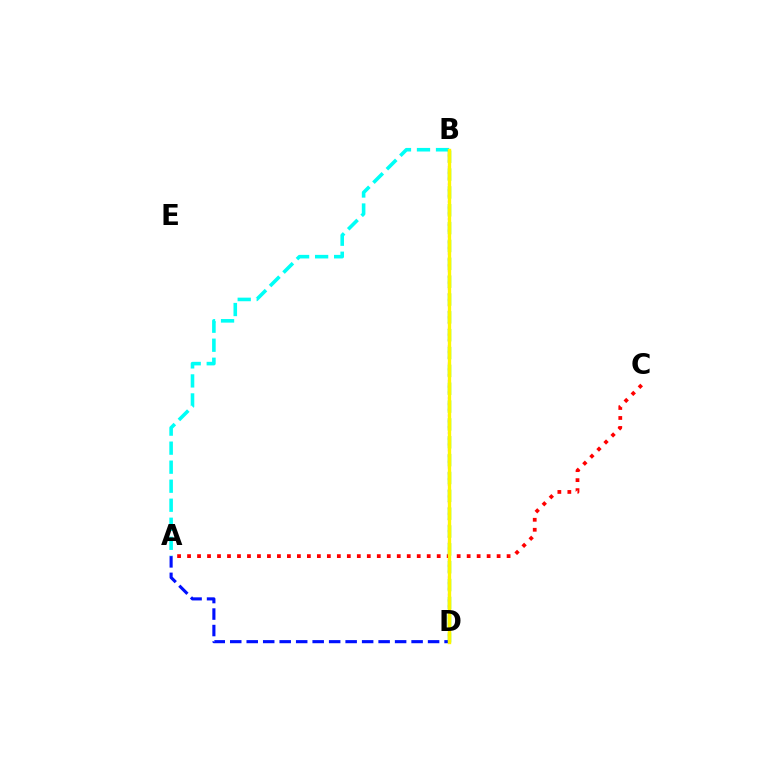{('A', 'C'): [{'color': '#ff0000', 'line_style': 'dotted', 'thickness': 2.71}], ('A', 'B'): [{'color': '#00fff6', 'line_style': 'dashed', 'thickness': 2.58}], ('B', 'D'): [{'color': '#ee00ff', 'line_style': 'dotted', 'thickness': 1.57}, {'color': '#08ff00', 'line_style': 'dashed', 'thickness': 2.42}, {'color': '#fcf500', 'line_style': 'solid', 'thickness': 2.43}], ('A', 'D'): [{'color': '#0010ff', 'line_style': 'dashed', 'thickness': 2.24}]}